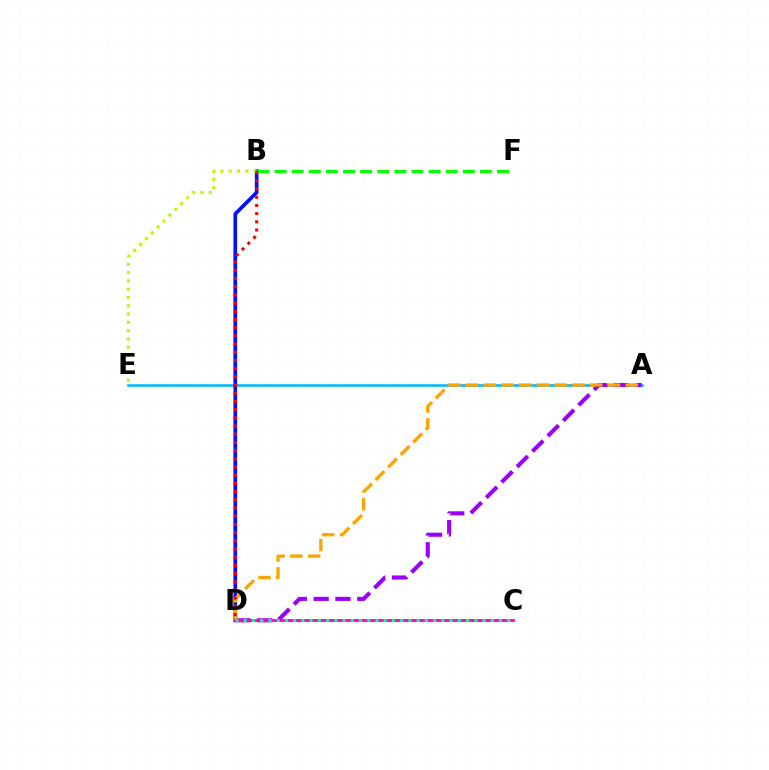{('A', 'E'): [{'color': '#00b5ff', 'line_style': 'solid', 'thickness': 1.83}], ('B', 'D'): [{'color': '#0010ff', 'line_style': 'solid', 'thickness': 2.65}, {'color': '#ff0000', 'line_style': 'dotted', 'thickness': 2.23}], ('B', 'F'): [{'color': '#08ff00', 'line_style': 'dashed', 'thickness': 2.32}], ('A', 'D'): [{'color': '#9b00ff', 'line_style': 'dashed', 'thickness': 2.96}, {'color': '#ffa500', 'line_style': 'dashed', 'thickness': 2.41}], ('C', 'D'): [{'color': '#ff00bd', 'line_style': 'solid', 'thickness': 2.0}, {'color': '#00ff9d', 'line_style': 'dotted', 'thickness': 2.24}], ('B', 'E'): [{'color': '#b3ff00', 'line_style': 'dotted', 'thickness': 2.25}]}